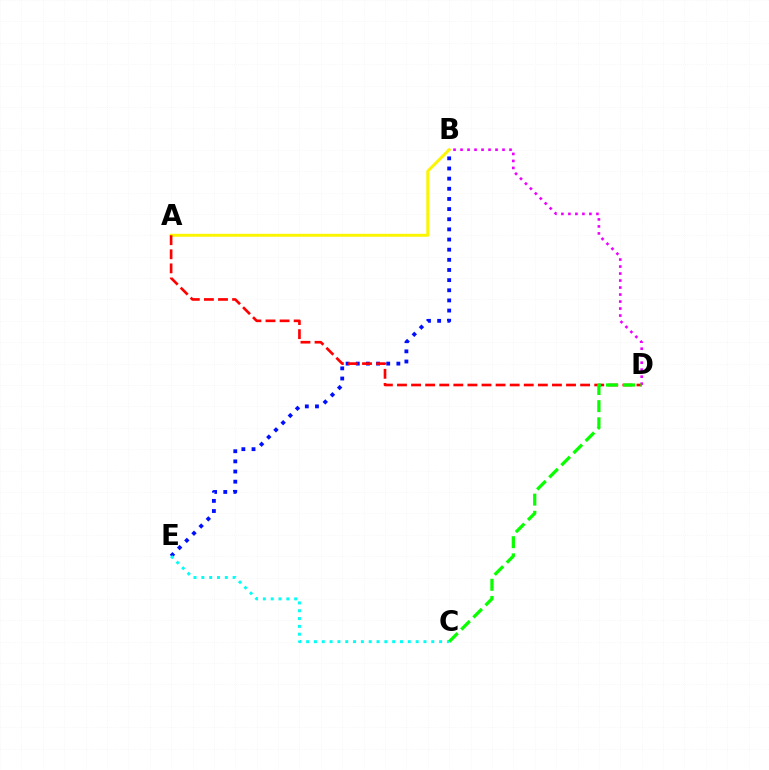{('B', 'E'): [{'color': '#0010ff', 'line_style': 'dotted', 'thickness': 2.76}], ('B', 'D'): [{'color': '#ee00ff', 'line_style': 'dotted', 'thickness': 1.9}], ('A', 'B'): [{'color': '#fcf500', 'line_style': 'solid', 'thickness': 2.13}], ('A', 'D'): [{'color': '#ff0000', 'line_style': 'dashed', 'thickness': 1.91}], ('C', 'E'): [{'color': '#00fff6', 'line_style': 'dotted', 'thickness': 2.13}], ('C', 'D'): [{'color': '#08ff00', 'line_style': 'dashed', 'thickness': 2.33}]}